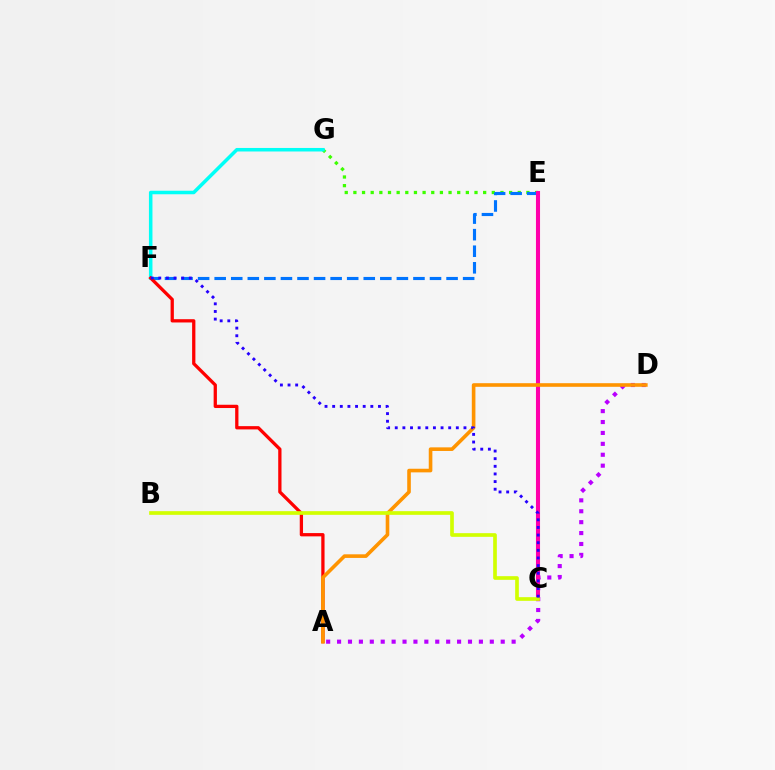{('E', 'G'): [{'color': '#3dff00', 'line_style': 'dotted', 'thickness': 2.35}], ('E', 'F'): [{'color': '#0074ff', 'line_style': 'dashed', 'thickness': 2.25}], ('C', 'E'): [{'color': '#00ff5c', 'line_style': 'dashed', 'thickness': 1.83}, {'color': '#ff00ac', 'line_style': 'solid', 'thickness': 2.93}], ('F', 'G'): [{'color': '#00fff6', 'line_style': 'solid', 'thickness': 2.54}], ('A', 'F'): [{'color': '#ff0000', 'line_style': 'solid', 'thickness': 2.36}], ('A', 'D'): [{'color': '#b900ff', 'line_style': 'dotted', 'thickness': 2.96}, {'color': '#ff9400', 'line_style': 'solid', 'thickness': 2.6}], ('B', 'C'): [{'color': '#d1ff00', 'line_style': 'solid', 'thickness': 2.64}], ('C', 'F'): [{'color': '#2500ff', 'line_style': 'dotted', 'thickness': 2.07}]}